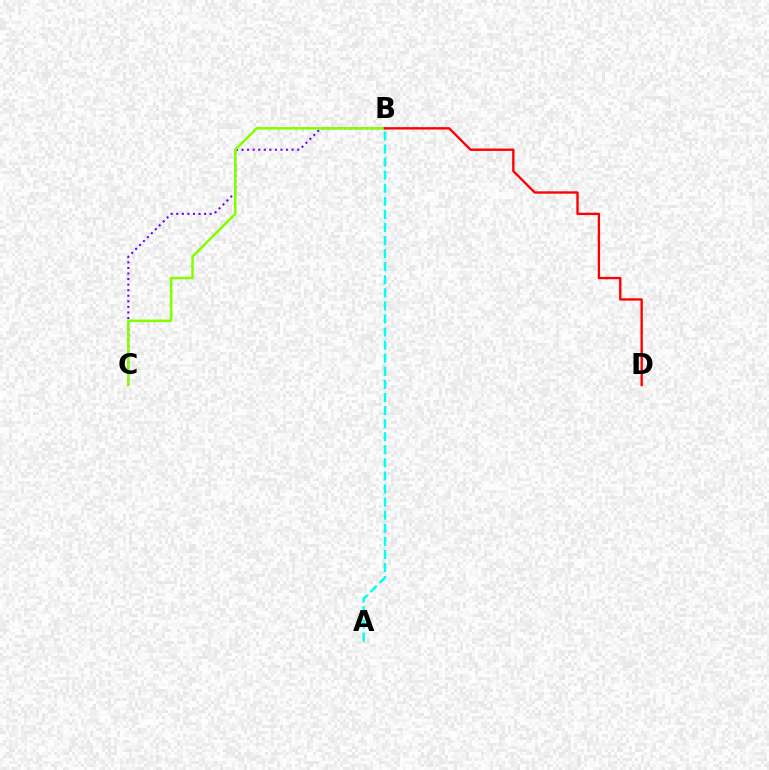{('B', 'C'): [{'color': '#7200ff', 'line_style': 'dotted', 'thickness': 1.51}, {'color': '#84ff00', 'line_style': 'solid', 'thickness': 1.83}], ('B', 'D'): [{'color': '#ff0000', 'line_style': 'solid', 'thickness': 1.7}], ('A', 'B'): [{'color': '#00fff6', 'line_style': 'dashed', 'thickness': 1.78}]}